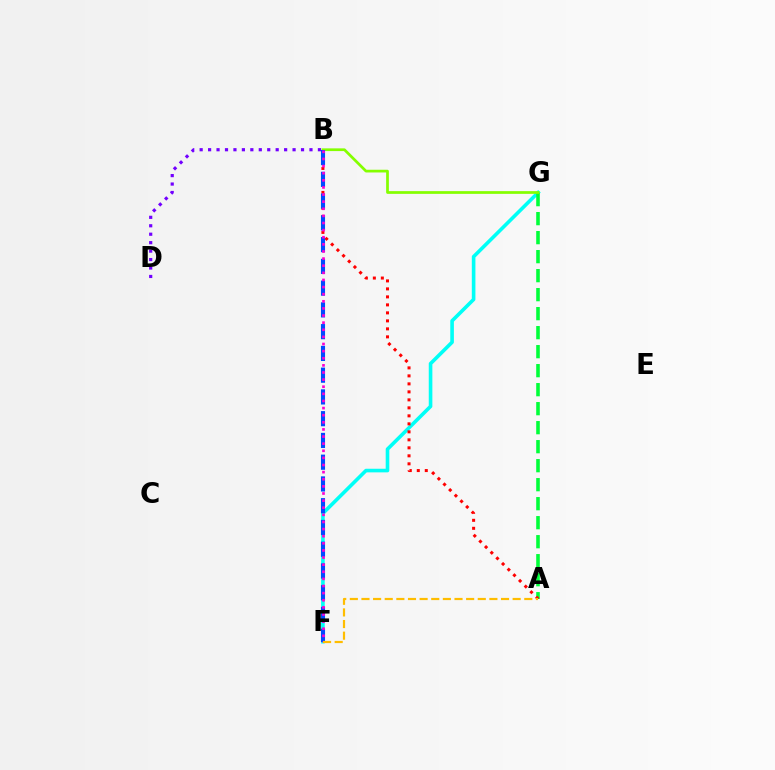{('F', 'G'): [{'color': '#00fff6', 'line_style': 'solid', 'thickness': 2.6}], ('B', 'D'): [{'color': '#7200ff', 'line_style': 'dotted', 'thickness': 2.3}], ('A', 'G'): [{'color': '#00ff39', 'line_style': 'dashed', 'thickness': 2.58}], ('B', 'G'): [{'color': '#84ff00', 'line_style': 'solid', 'thickness': 1.96}], ('A', 'B'): [{'color': '#ff0000', 'line_style': 'dotted', 'thickness': 2.17}], ('B', 'F'): [{'color': '#004bff', 'line_style': 'dashed', 'thickness': 2.96}, {'color': '#ff00cf', 'line_style': 'dotted', 'thickness': 1.93}], ('A', 'F'): [{'color': '#ffbd00', 'line_style': 'dashed', 'thickness': 1.58}]}